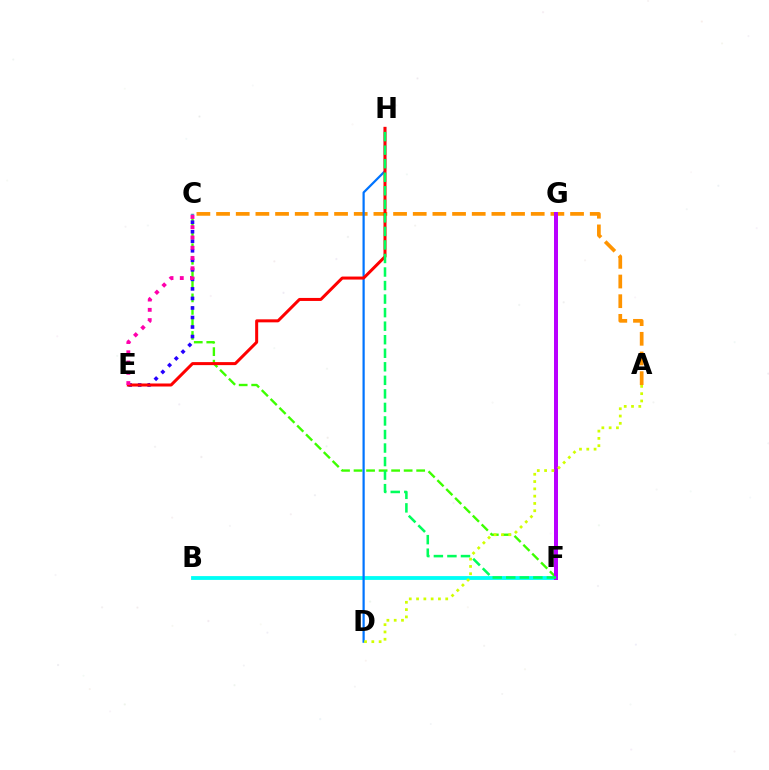{('B', 'F'): [{'color': '#00fff6', 'line_style': 'solid', 'thickness': 2.74}], ('C', 'F'): [{'color': '#3dff00', 'line_style': 'dashed', 'thickness': 1.7}], ('C', 'E'): [{'color': '#2500ff', 'line_style': 'dotted', 'thickness': 2.59}, {'color': '#ff00ac', 'line_style': 'dotted', 'thickness': 2.79}], ('A', 'C'): [{'color': '#ff9400', 'line_style': 'dashed', 'thickness': 2.67}], ('D', 'H'): [{'color': '#0074ff', 'line_style': 'solid', 'thickness': 1.6}], ('E', 'H'): [{'color': '#ff0000', 'line_style': 'solid', 'thickness': 2.17}], ('F', 'G'): [{'color': '#b900ff', 'line_style': 'solid', 'thickness': 2.87}], ('A', 'D'): [{'color': '#d1ff00', 'line_style': 'dotted', 'thickness': 1.98}], ('F', 'H'): [{'color': '#00ff5c', 'line_style': 'dashed', 'thickness': 1.84}]}